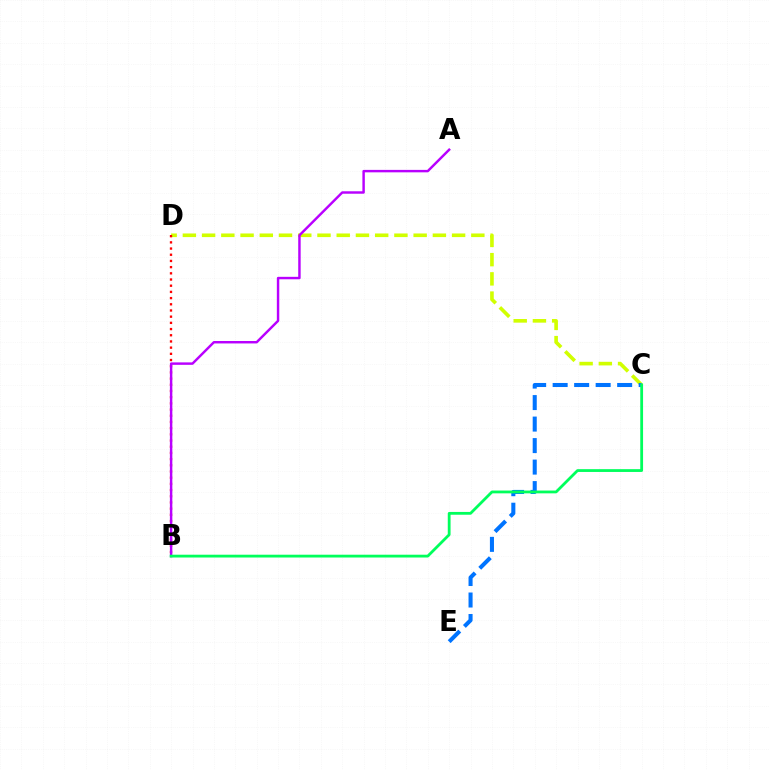{('C', 'D'): [{'color': '#d1ff00', 'line_style': 'dashed', 'thickness': 2.61}], ('B', 'D'): [{'color': '#ff0000', 'line_style': 'dotted', 'thickness': 1.68}], ('C', 'E'): [{'color': '#0074ff', 'line_style': 'dashed', 'thickness': 2.92}], ('A', 'B'): [{'color': '#b900ff', 'line_style': 'solid', 'thickness': 1.76}], ('B', 'C'): [{'color': '#00ff5c', 'line_style': 'solid', 'thickness': 2.01}]}